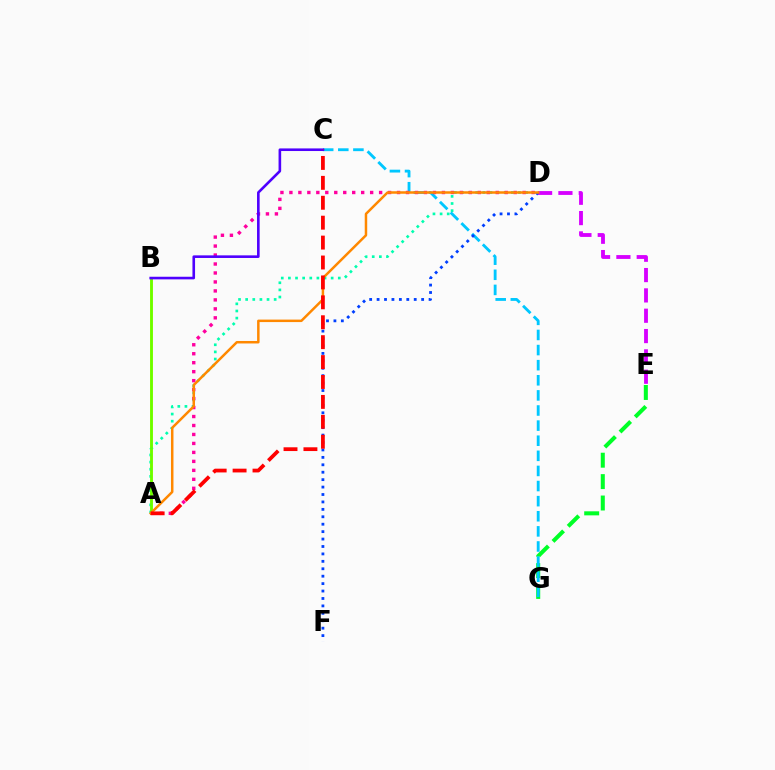{('E', 'G'): [{'color': '#00ff27', 'line_style': 'dashed', 'thickness': 2.91}], ('A', 'B'): [{'color': '#eeff00', 'line_style': 'solid', 'thickness': 2.09}, {'color': '#66ff00', 'line_style': 'solid', 'thickness': 1.93}], ('A', 'D'): [{'color': '#00ffaf', 'line_style': 'dotted', 'thickness': 1.94}, {'color': '#ff00a0', 'line_style': 'dotted', 'thickness': 2.44}, {'color': '#ff8800', 'line_style': 'solid', 'thickness': 1.79}], ('D', 'E'): [{'color': '#d600ff', 'line_style': 'dashed', 'thickness': 2.76}], ('C', 'G'): [{'color': '#00c7ff', 'line_style': 'dashed', 'thickness': 2.05}], ('D', 'F'): [{'color': '#003fff', 'line_style': 'dotted', 'thickness': 2.02}], ('B', 'C'): [{'color': '#4f00ff', 'line_style': 'solid', 'thickness': 1.88}], ('A', 'C'): [{'color': '#ff0000', 'line_style': 'dashed', 'thickness': 2.71}]}